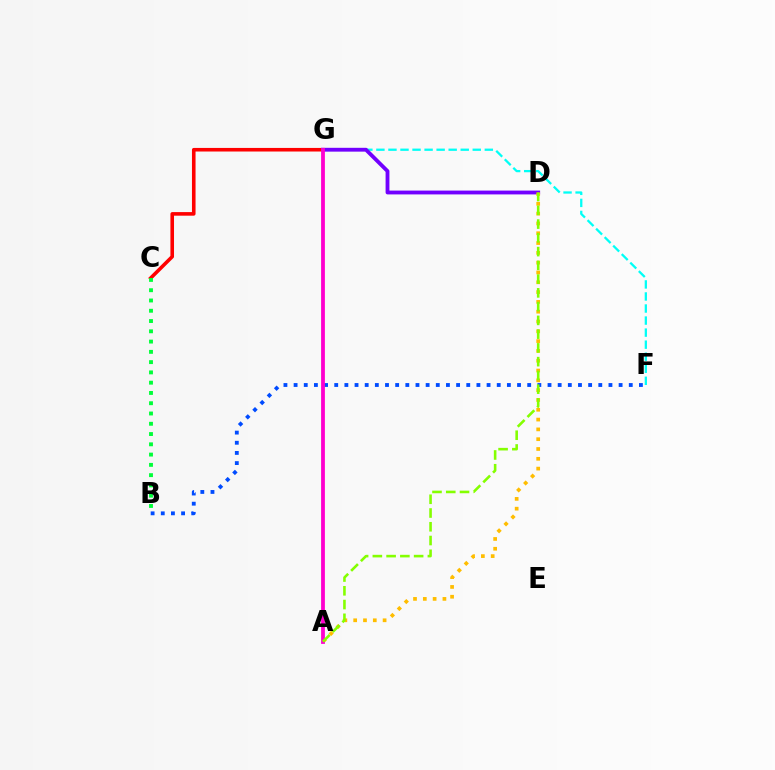{('F', 'G'): [{'color': '#00fff6', 'line_style': 'dashed', 'thickness': 1.64}], ('C', 'G'): [{'color': '#ff0000', 'line_style': 'solid', 'thickness': 2.58}], ('B', 'C'): [{'color': '#00ff39', 'line_style': 'dotted', 'thickness': 2.79}], ('B', 'F'): [{'color': '#004bff', 'line_style': 'dotted', 'thickness': 2.76}], ('D', 'G'): [{'color': '#7200ff', 'line_style': 'solid', 'thickness': 2.76}], ('A', 'D'): [{'color': '#ffbd00', 'line_style': 'dotted', 'thickness': 2.66}, {'color': '#84ff00', 'line_style': 'dashed', 'thickness': 1.87}], ('A', 'G'): [{'color': '#ff00cf', 'line_style': 'solid', 'thickness': 2.73}]}